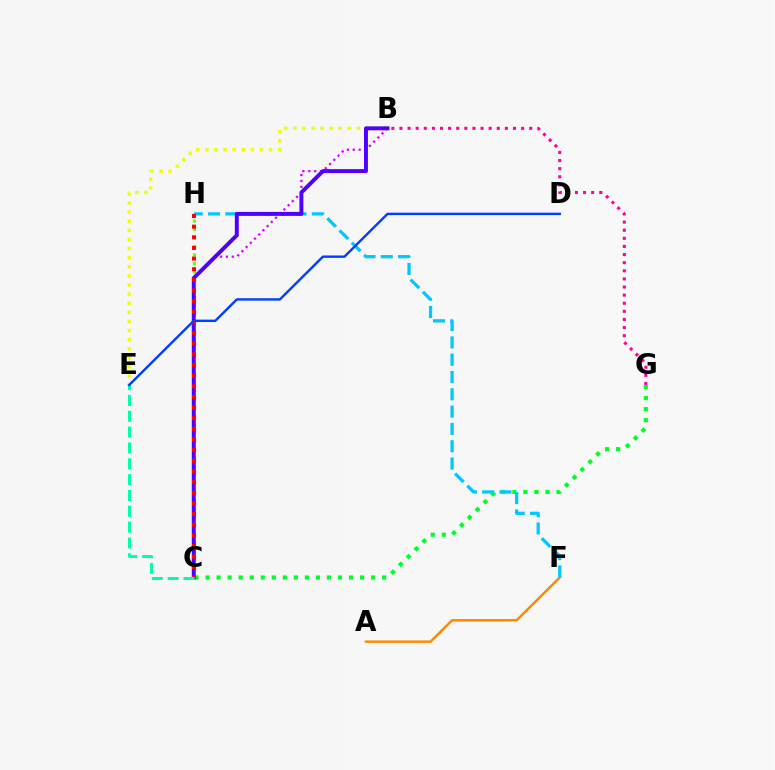{('A', 'F'): [{'color': '#ff8800', 'line_style': 'solid', 'thickness': 1.76}], ('C', 'H'): [{'color': '#66ff00', 'line_style': 'dotted', 'thickness': 2.3}, {'color': '#ff0000', 'line_style': 'dotted', 'thickness': 2.89}], ('C', 'G'): [{'color': '#00ff27', 'line_style': 'dotted', 'thickness': 3.0}], ('B', 'C'): [{'color': '#d600ff', 'line_style': 'dotted', 'thickness': 1.61}, {'color': '#4f00ff', 'line_style': 'solid', 'thickness': 2.84}], ('B', 'E'): [{'color': '#eeff00', 'line_style': 'dotted', 'thickness': 2.47}], ('F', 'H'): [{'color': '#00c7ff', 'line_style': 'dashed', 'thickness': 2.35}], ('B', 'G'): [{'color': '#ff00a0', 'line_style': 'dotted', 'thickness': 2.2}], ('C', 'E'): [{'color': '#00ffaf', 'line_style': 'dashed', 'thickness': 2.15}], ('D', 'E'): [{'color': '#003fff', 'line_style': 'solid', 'thickness': 1.74}]}